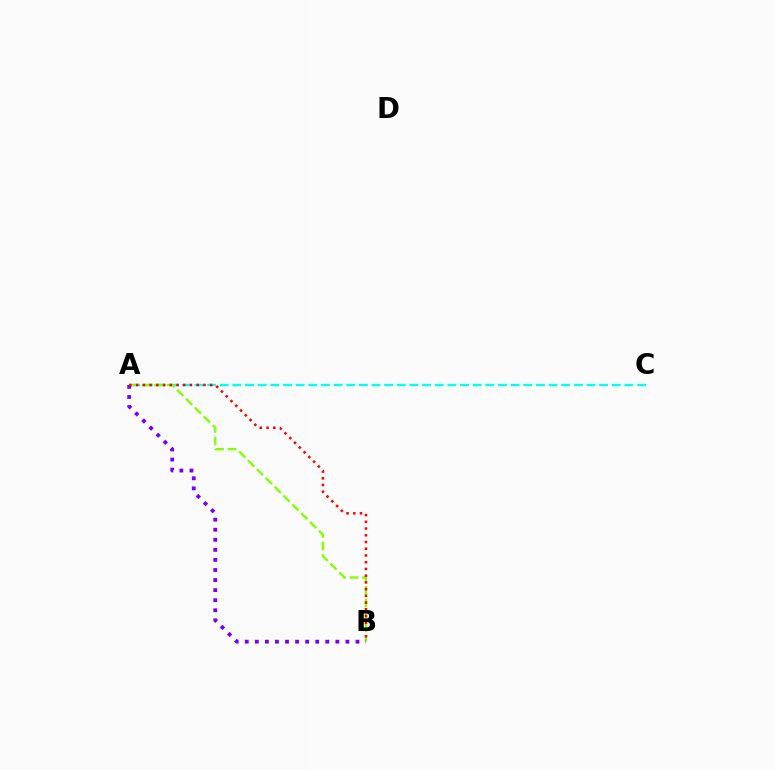{('A', 'C'): [{'color': '#00fff6', 'line_style': 'dashed', 'thickness': 1.72}], ('A', 'B'): [{'color': '#84ff00', 'line_style': 'dashed', 'thickness': 1.7}, {'color': '#7200ff', 'line_style': 'dotted', 'thickness': 2.73}, {'color': '#ff0000', 'line_style': 'dotted', 'thickness': 1.83}]}